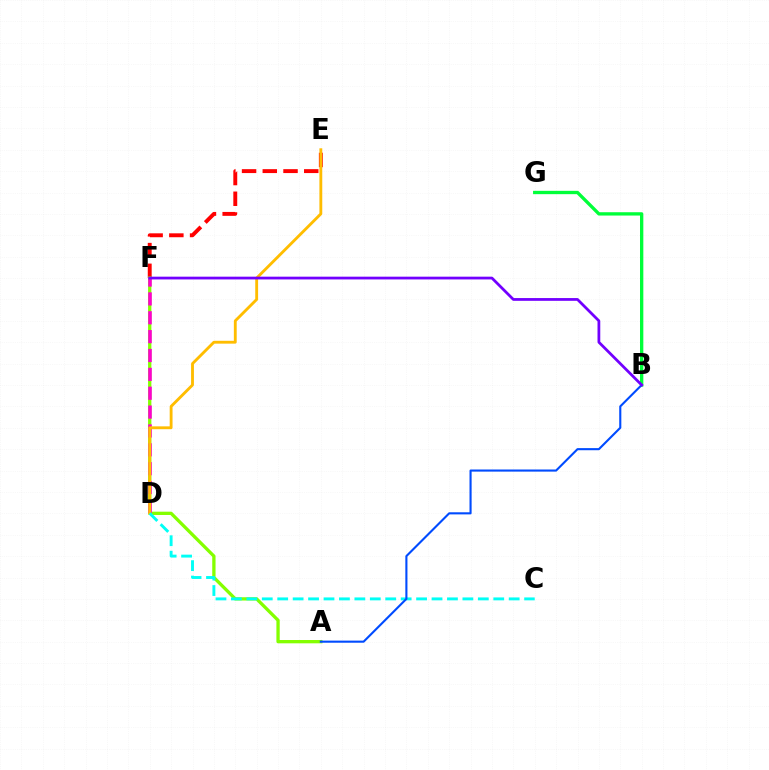{('E', 'F'): [{'color': '#ff0000', 'line_style': 'dashed', 'thickness': 2.82}], ('A', 'F'): [{'color': '#84ff00', 'line_style': 'solid', 'thickness': 2.38}], ('D', 'F'): [{'color': '#ff00cf', 'line_style': 'dashed', 'thickness': 2.56}], ('B', 'G'): [{'color': '#00ff39', 'line_style': 'solid', 'thickness': 2.39}], ('D', 'E'): [{'color': '#ffbd00', 'line_style': 'solid', 'thickness': 2.05}], ('C', 'D'): [{'color': '#00fff6', 'line_style': 'dashed', 'thickness': 2.1}], ('A', 'B'): [{'color': '#004bff', 'line_style': 'solid', 'thickness': 1.52}], ('B', 'F'): [{'color': '#7200ff', 'line_style': 'solid', 'thickness': 1.99}]}